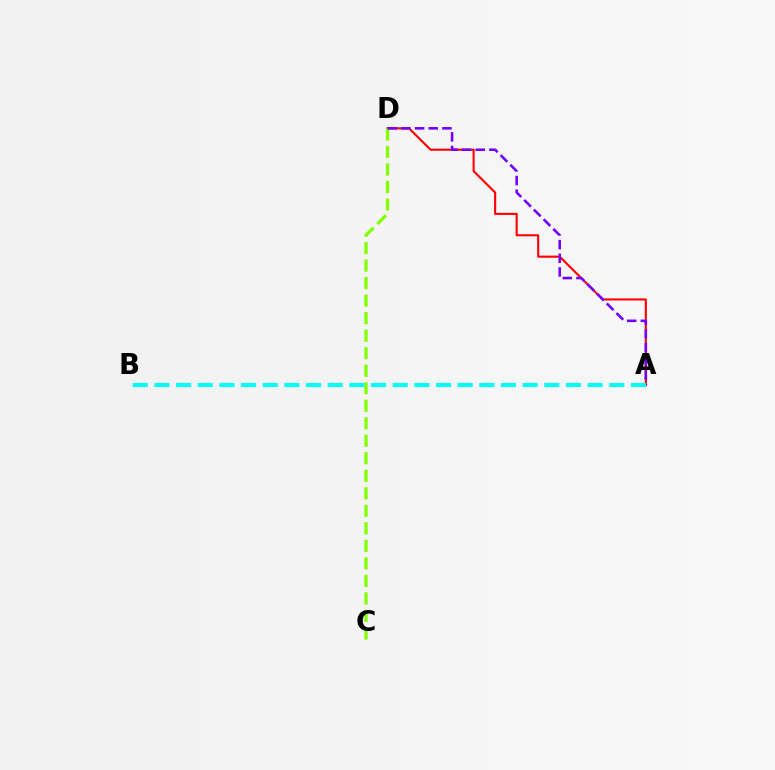{('A', 'D'): [{'color': '#ff0000', 'line_style': 'solid', 'thickness': 1.51}, {'color': '#7200ff', 'line_style': 'dashed', 'thickness': 1.86}], ('C', 'D'): [{'color': '#84ff00', 'line_style': 'dashed', 'thickness': 2.38}], ('A', 'B'): [{'color': '#00fff6', 'line_style': 'dashed', 'thickness': 2.94}]}